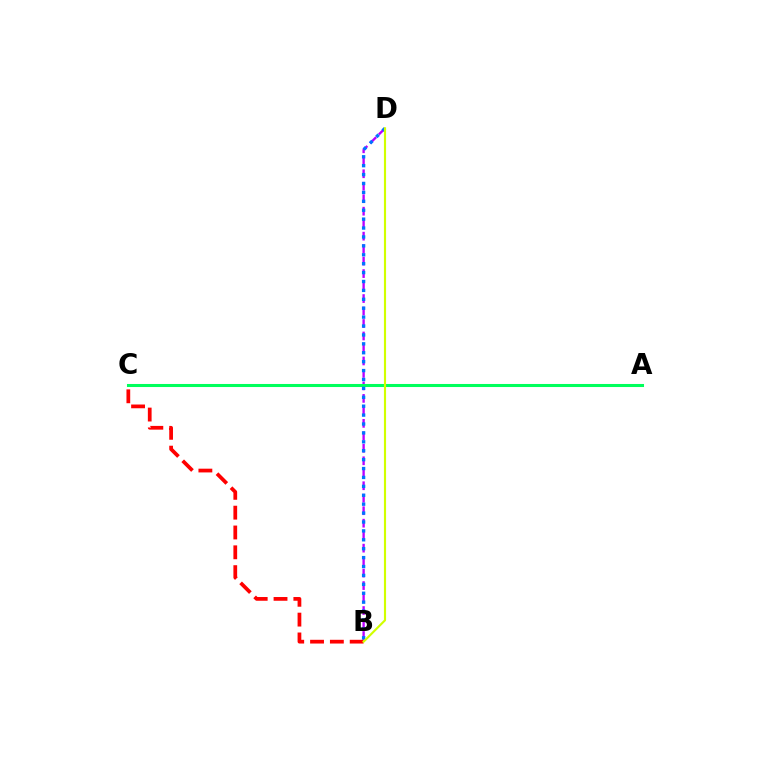{('B', 'D'): [{'color': '#b900ff', 'line_style': 'dashed', 'thickness': 1.7}, {'color': '#0074ff', 'line_style': 'dotted', 'thickness': 2.42}, {'color': '#d1ff00', 'line_style': 'solid', 'thickness': 1.54}], ('B', 'C'): [{'color': '#ff0000', 'line_style': 'dashed', 'thickness': 2.69}], ('A', 'C'): [{'color': '#00ff5c', 'line_style': 'solid', 'thickness': 2.2}]}